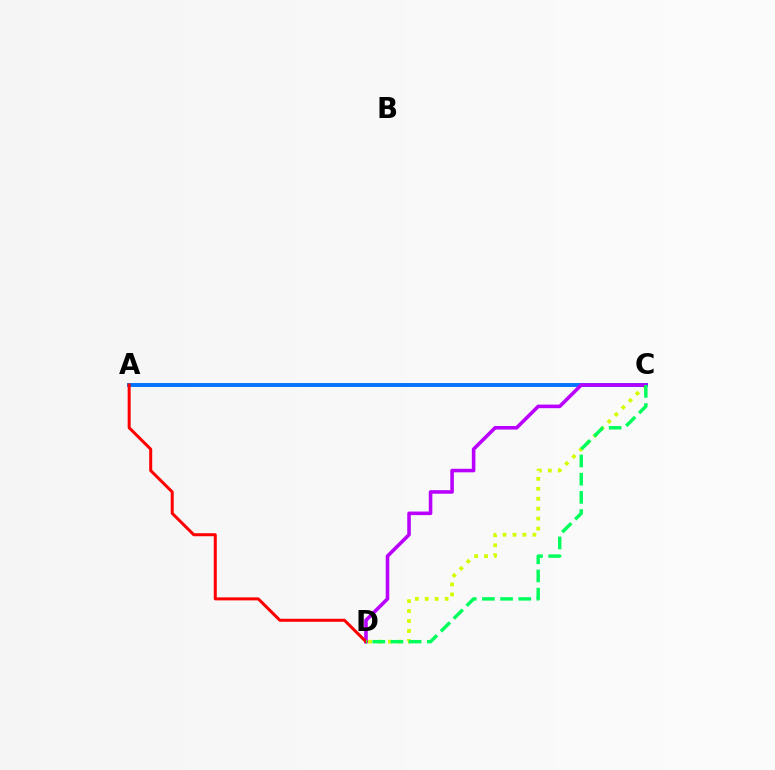{('C', 'D'): [{'color': '#d1ff00', 'line_style': 'dotted', 'thickness': 2.7}, {'color': '#b900ff', 'line_style': 'solid', 'thickness': 2.57}, {'color': '#00ff5c', 'line_style': 'dashed', 'thickness': 2.47}], ('A', 'C'): [{'color': '#0074ff', 'line_style': 'solid', 'thickness': 2.82}], ('A', 'D'): [{'color': '#ff0000', 'line_style': 'solid', 'thickness': 2.16}]}